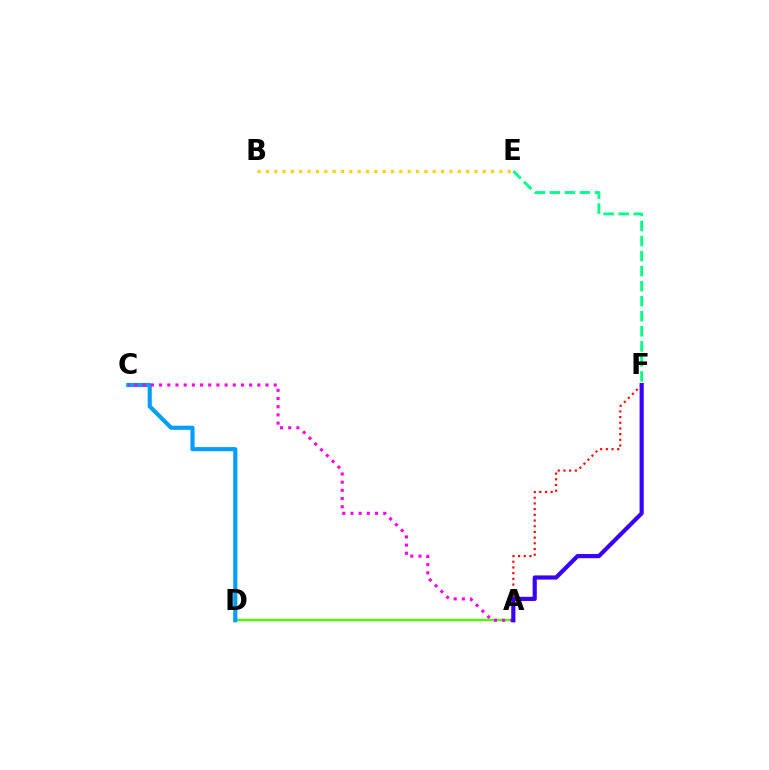{('A', 'D'): [{'color': '#4fff00', 'line_style': 'solid', 'thickness': 1.7}], ('C', 'D'): [{'color': '#009eff', 'line_style': 'solid', 'thickness': 2.97}], ('A', 'F'): [{'color': '#ff0000', 'line_style': 'dotted', 'thickness': 1.55}, {'color': '#3700ff', 'line_style': 'solid', 'thickness': 2.99}], ('A', 'C'): [{'color': '#ff00ed', 'line_style': 'dotted', 'thickness': 2.22}], ('B', 'E'): [{'color': '#ffd500', 'line_style': 'dotted', 'thickness': 2.27}], ('E', 'F'): [{'color': '#00ff86', 'line_style': 'dashed', 'thickness': 2.04}]}